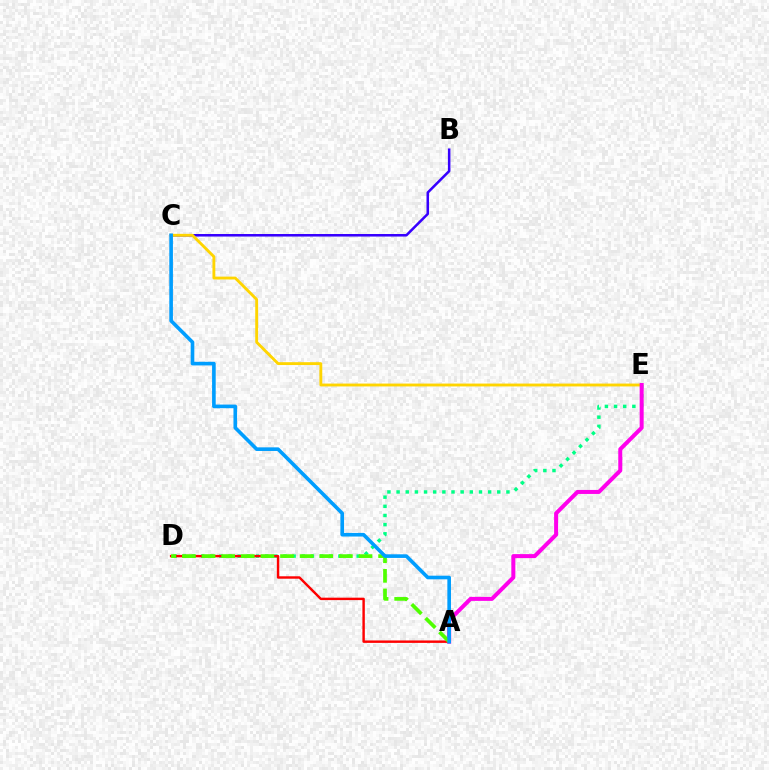{('B', 'C'): [{'color': '#3700ff', 'line_style': 'solid', 'thickness': 1.83}], ('C', 'E'): [{'color': '#ffd500', 'line_style': 'solid', 'thickness': 2.06}], ('D', 'E'): [{'color': '#00ff86', 'line_style': 'dotted', 'thickness': 2.49}], ('A', 'E'): [{'color': '#ff00ed', 'line_style': 'solid', 'thickness': 2.88}], ('A', 'D'): [{'color': '#ff0000', 'line_style': 'solid', 'thickness': 1.75}, {'color': '#4fff00', 'line_style': 'dashed', 'thickness': 2.67}], ('A', 'C'): [{'color': '#009eff', 'line_style': 'solid', 'thickness': 2.61}]}